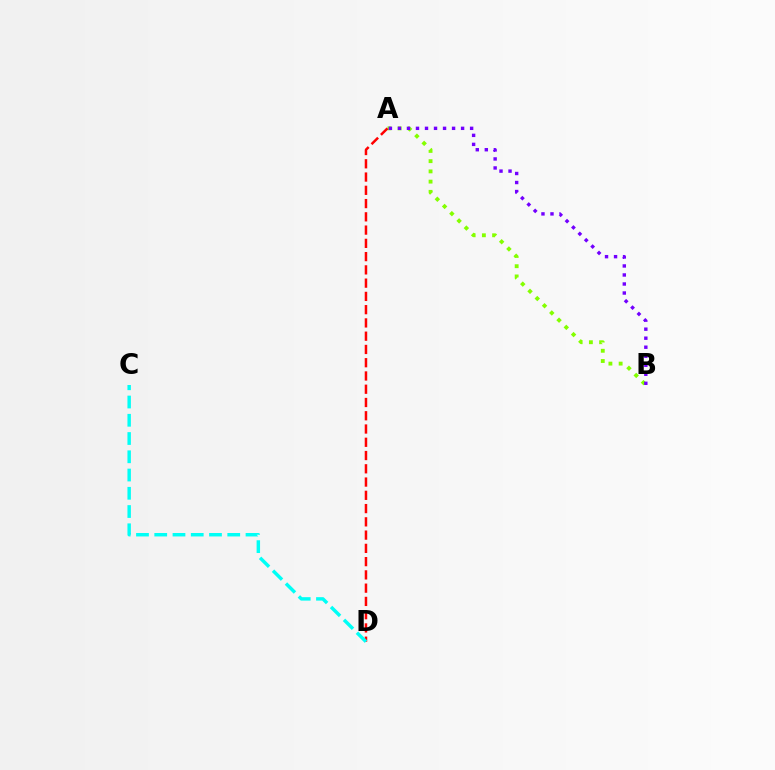{('A', 'B'): [{'color': '#84ff00', 'line_style': 'dotted', 'thickness': 2.78}, {'color': '#7200ff', 'line_style': 'dotted', 'thickness': 2.45}], ('A', 'D'): [{'color': '#ff0000', 'line_style': 'dashed', 'thickness': 1.8}], ('C', 'D'): [{'color': '#00fff6', 'line_style': 'dashed', 'thickness': 2.48}]}